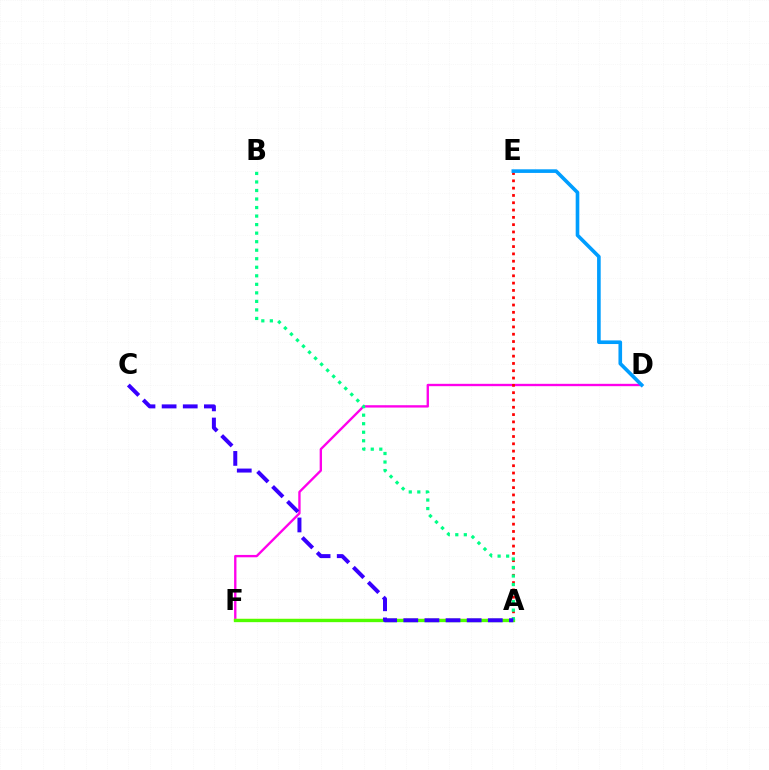{('D', 'F'): [{'color': '#ff00ed', 'line_style': 'solid', 'thickness': 1.7}], ('A', 'F'): [{'color': '#ffd500', 'line_style': 'solid', 'thickness': 1.63}, {'color': '#4fff00', 'line_style': 'solid', 'thickness': 2.38}], ('A', 'E'): [{'color': '#ff0000', 'line_style': 'dotted', 'thickness': 1.98}], ('D', 'E'): [{'color': '#009eff', 'line_style': 'solid', 'thickness': 2.61}], ('A', 'B'): [{'color': '#00ff86', 'line_style': 'dotted', 'thickness': 2.32}], ('A', 'C'): [{'color': '#3700ff', 'line_style': 'dashed', 'thickness': 2.87}]}